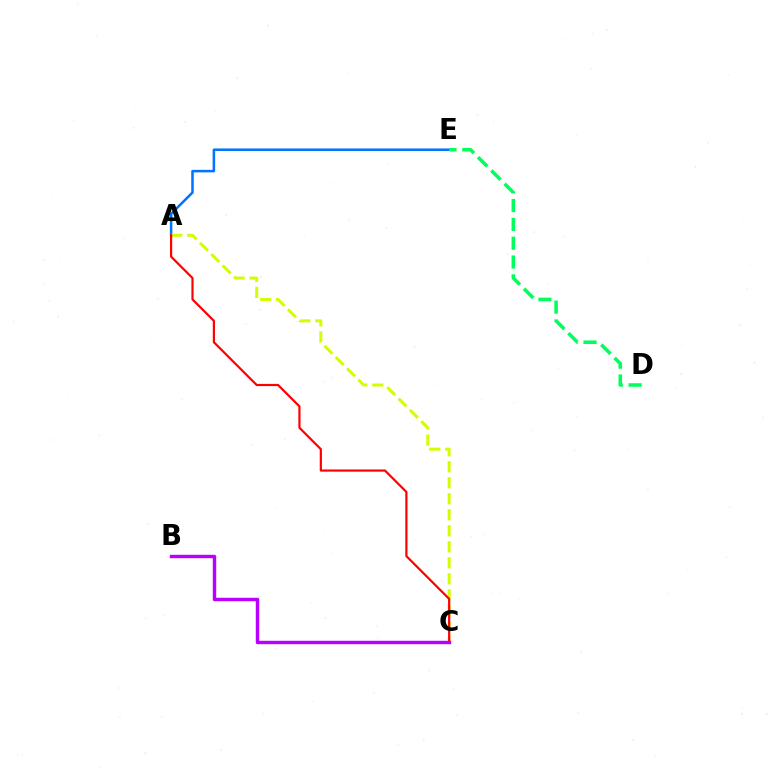{('A', 'E'): [{'color': '#0074ff', 'line_style': 'solid', 'thickness': 1.82}], ('A', 'C'): [{'color': '#d1ff00', 'line_style': 'dashed', 'thickness': 2.17}, {'color': '#ff0000', 'line_style': 'solid', 'thickness': 1.58}], ('D', 'E'): [{'color': '#00ff5c', 'line_style': 'dashed', 'thickness': 2.56}], ('B', 'C'): [{'color': '#b900ff', 'line_style': 'solid', 'thickness': 2.47}]}